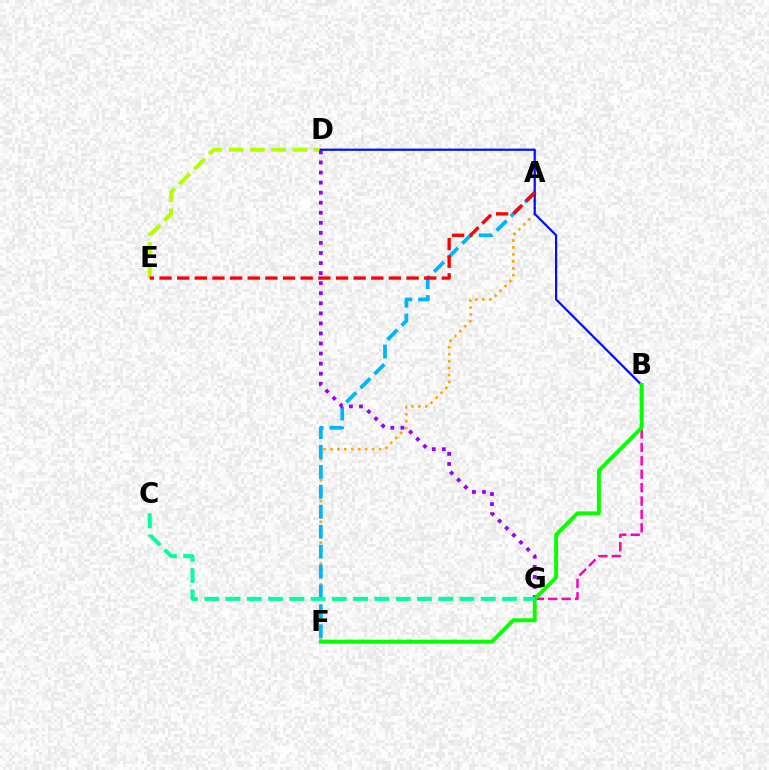{('A', 'F'): [{'color': '#ffa500', 'line_style': 'dotted', 'thickness': 1.89}, {'color': '#00b5ff', 'line_style': 'dashed', 'thickness': 2.71}], ('D', 'E'): [{'color': '#b3ff00', 'line_style': 'dashed', 'thickness': 2.88}], ('D', 'G'): [{'color': '#9b00ff', 'line_style': 'dotted', 'thickness': 2.73}], ('B', 'G'): [{'color': '#ff00bd', 'line_style': 'dashed', 'thickness': 1.82}], ('B', 'D'): [{'color': '#0010ff', 'line_style': 'solid', 'thickness': 1.6}], ('B', 'F'): [{'color': '#08ff00', 'line_style': 'solid', 'thickness': 2.83}], ('C', 'G'): [{'color': '#00ff9d', 'line_style': 'dashed', 'thickness': 2.89}], ('A', 'E'): [{'color': '#ff0000', 'line_style': 'dashed', 'thickness': 2.4}]}